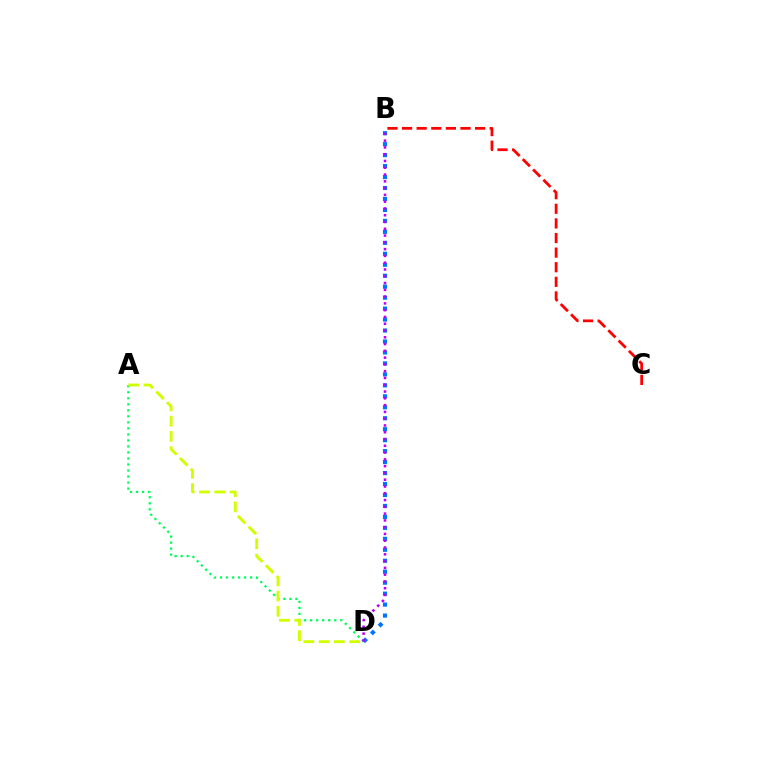{('B', 'C'): [{'color': '#ff0000', 'line_style': 'dashed', 'thickness': 1.98}], ('A', 'D'): [{'color': '#00ff5c', 'line_style': 'dotted', 'thickness': 1.64}, {'color': '#d1ff00', 'line_style': 'dashed', 'thickness': 2.07}], ('B', 'D'): [{'color': '#0074ff', 'line_style': 'dotted', 'thickness': 2.98}, {'color': '#b900ff', 'line_style': 'dotted', 'thickness': 1.84}]}